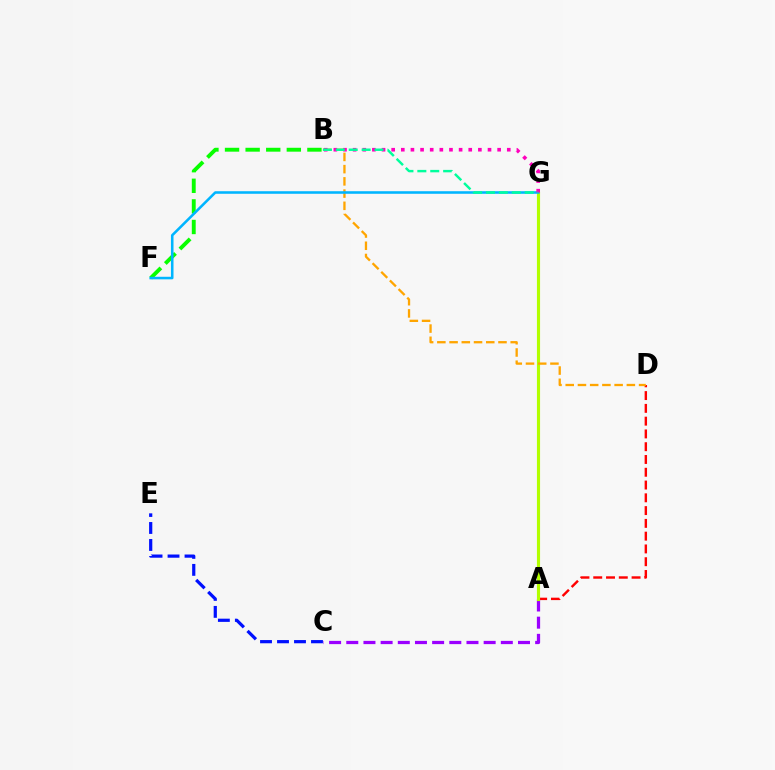{('A', 'D'): [{'color': '#ff0000', 'line_style': 'dashed', 'thickness': 1.74}], ('A', 'C'): [{'color': '#9b00ff', 'line_style': 'dashed', 'thickness': 2.33}], ('A', 'G'): [{'color': '#b3ff00', 'line_style': 'solid', 'thickness': 2.26}], ('B', 'F'): [{'color': '#08ff00', 'line_style': 'dashed', 'thickness': 2.8}], ('C', 'E'): [{'color': '#0010ff', 'line_style': 'dashed', 'thickness': 2.31}], ('B', 'D'): [{'color': '#ffa500', 'line_style': 'dashed', 'thickness': 1.66}], ('F', 'G'): [{'color': '#00b5ff', 'line_style': 'solid', 'thickness': 1.84}], ('B', 'G'): [{'color': '#ff00bd', 'line_style': 'dotted', 'thickness': 2.62}, {'color': '#00ff9d', 'line_style': 'dashed', 'thickness': 1.75}]}